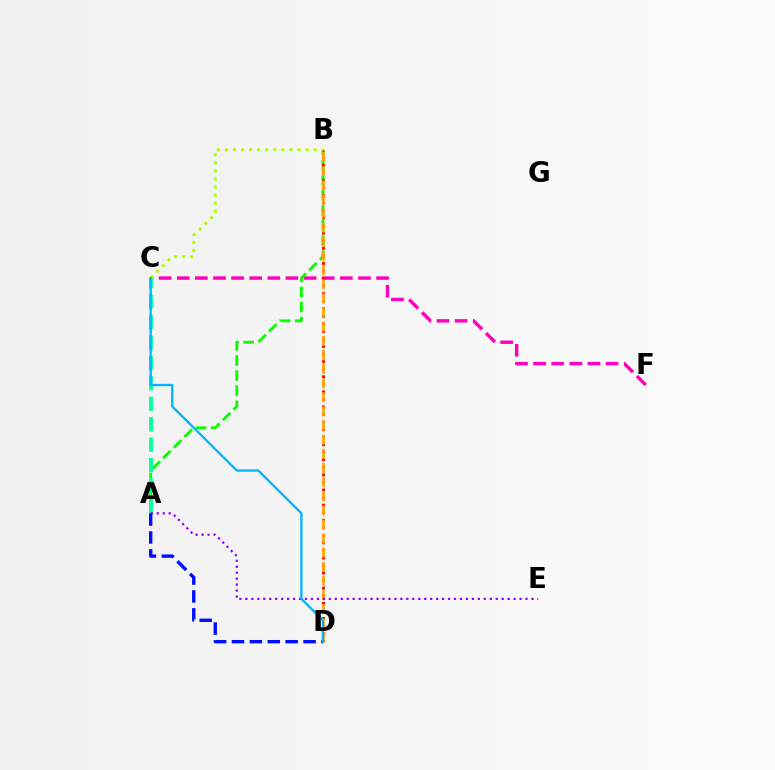{('C', 'F'): [{'color': '#ff00bd', 'line_style': 'dashed', 'thickness': 2.46}], ('A', 'B'): [{'color': '#08ff00', 'line_style': 'dashed', 'thickness': 2.05}], ('B', 'D'): [{'color': '#ff0000', 'line_style': 'dotted', 'thickness': 2.05}, {'color': '#ffa500', 'line_style': 'dashed', 'thickness': 1.92}], ('A', 'C'): [{'color': '#00ff9d', 'line_style': 'dashed', 'thickness': 2.77}], ('A', 'E'): [{'color': '#9b00ff', 'line_style': 'dotted', 'thickness': 1.62}], ('A', 'D'): [{'color': '#0010ff', 'line_style': 'dashed', 'thickness': 2.43}], ('B', 'C'): [{'color': '#b3ff00', 'line_style': 'dotted', 'thickness': 2.19}], ('C', 'D'): [{'color': '#00b5ff', 'line_style': 'solid', 'thickness': 1.67}]}